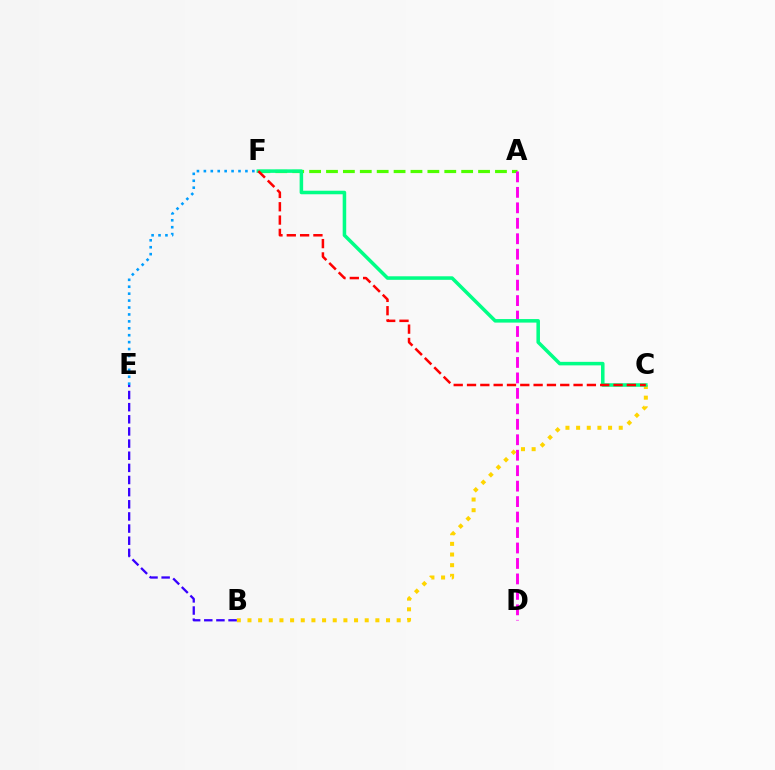{('A', 'F'): [{'color': '#4fff00', 'line_style': 'dashed', 'thickness': 2.3}], ('A', 'D'): [{'color': '#ff00ed', 'line_style': 'dashed', 'thickness': 2.1}], ('B', 'C'): [{'color': '#ffd500', 'line_style': 'dotted', 'thickness': 2.9}], ('C', 'F'): [{'color': '#00ff86', 'line_style': 'solid', 'thickness': 2.54}, {'color': '#ff0000', 'line_style': 'dashed', 'thickness': 1.81}], ('B', 'E'): [{'color': '#3700ff', 'line_style': 'dashed', 'thickness': 1.65}], ('E', 'F'): [{'color': '#009eff', 'line_style': 'dotted', 'thickness': 1.88}]}